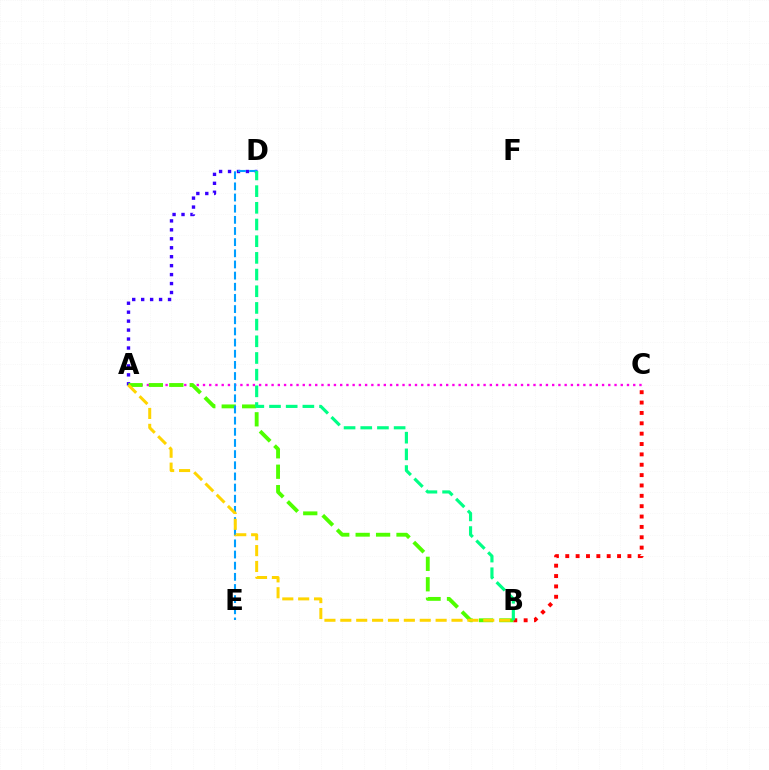{('B', 'C'): [{'color': '#ff0000', 'line_style': 'dotted', 'thickness': 2.82}], ('A', 'C'): [{'color': '#ff00ed', 'line_style': 'dotted', 'thickness': 1.69}], ('A', 'D'): [{'color': '#3700ff', 'line_style': 'dotted', 'thickness': 2.43}], ('A', 'B'): [{'color': '#4fff00', 'line_style': 'dashed', 'thickness': 2.77}, {'color': '#ffd500', 'line_style': 'dashed', 'thickness': 2.16}], ('D', 'E'): [{'color': '#009eff', 'line_style': 'dashed', 'thickness': 1.52}], ('B', 'D'): [{'color': '#00ff86', 'line_style': 'dashed', 'thickness': 2.27}]}